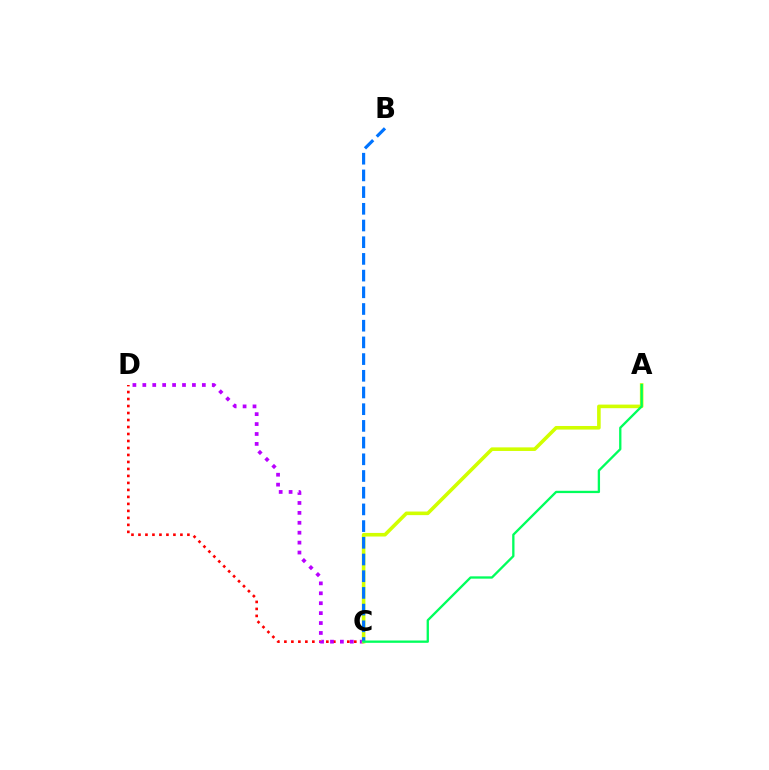{('C', 'D'): [{'color': '#ff0000', 'line_style': 'dotted', 'thickness': 1.9}, {'color': '#b900ff', 'line_style': 'dotted', 'thickness': 2.7}], ('A', 'C'): [{'color': '#d1ff00', 'line_style': 'solid', 'thickness': 2.59}, {'color': '#00ff5c', 'line_style': 'solid', 'thickness': 1.67}], ('B', 'C'): [{'color': '#0074ff', 'line_style': 'dashed', 'thickness': 2.27}]}